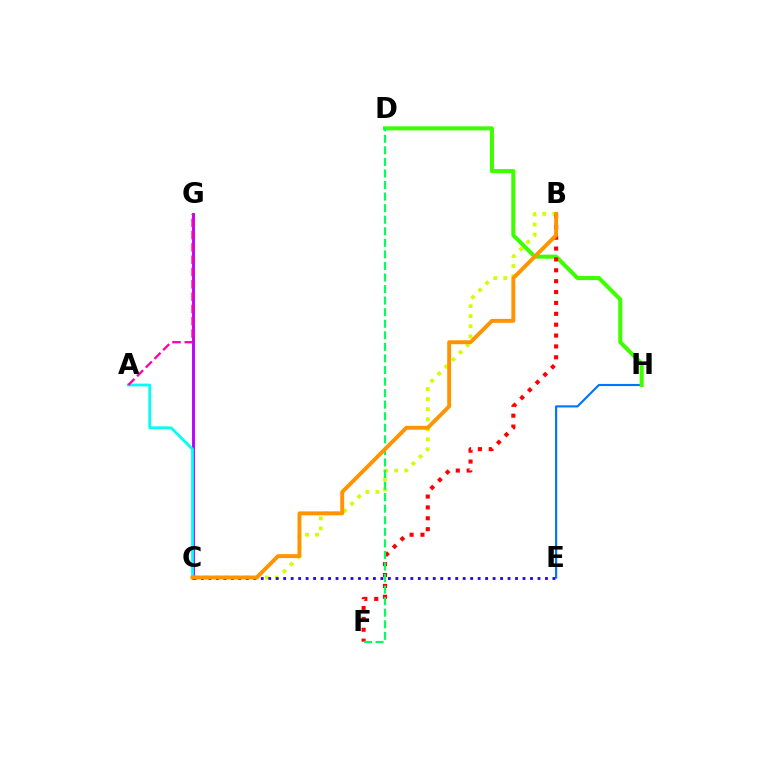{('C', 'G'): [{'color': '#b900ff', 'line_style': 'solid', 'thickness': 2.08}], ('B', 'C'): [{'color': '#d1ff00', 'line_style': 'dotted', 'thickness': 2.73}, {'color': '#ff9400', 'line_style': 'solid', 'thickness': 2.82}], ('A', 'C'): [{'color': '#00fff6', 'line_style': 'solid', 'thickness': 2.0}], ('E', 'H'): [{'color': '#0074ff', 'line_style': 'solid', 'thickness': 1.54}], ('C', 'E'): [{'color': '#2500ff', 'line_style': 'dotted', 'thickness': 2.03}], ('A', 'G'): [{'color': '#ff00ac', 'line_style': 'dashed', 'thickness': 1.67}], ('D', 'H'): [{'color': '#3dff00', 'line_style': 'solid', 'thickness': 2.91}], ('B', 'F'): [{'color': '#ff0000', 'line_style': 'dotted', 'thickness': 2.95}], ('D', 'F'): [{'color': '#00ff5c', 'line_style': 'dashed', 'thickness': 1.57}]}